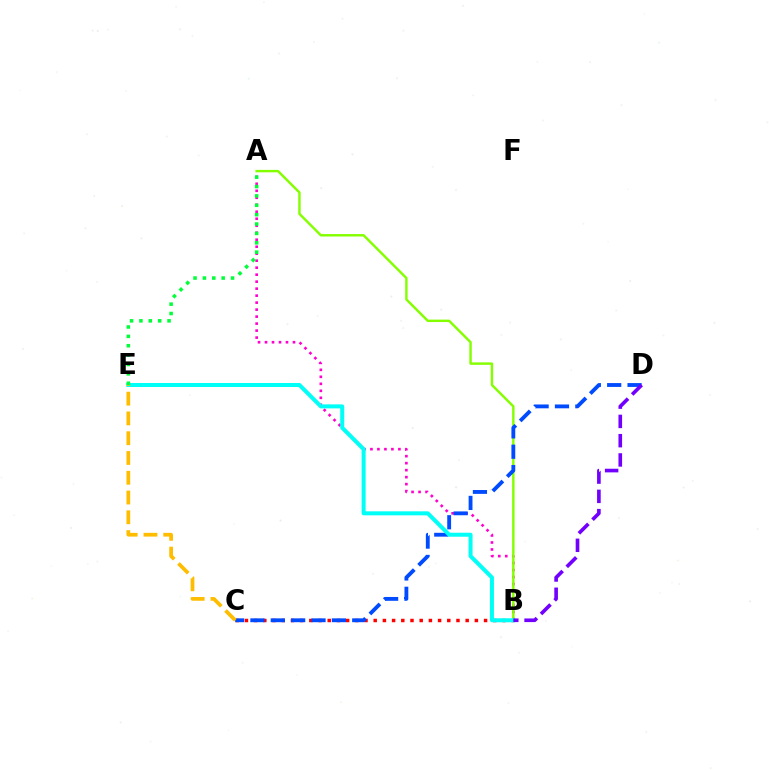{('B', 'C'): [{'color': '#ff0000', 'line_style': 'dotted', 'thickness': 2.5}], ('A', 'B'): [{'color': '#ff00cf', 'line_style': 'dotted', 'thickness': 1.9}, {'color': '#84ff00', 'line_style': 'solid', 'thickness': 1.75}], ('C', 'D'): [{'color': '#004bff', 'line_style': 'dashed', 'thickness': 2.77}], ('B', 'E'): [{'color': '#00fff6', 'line_style': 'solid', 'thickness': 2.88}], ('A', 'E'): [{'color': '#00ff39', 'line_style': 'dotted', 'thickness': 2.55}], ('B', 'D'): [{'color': '#7200ff', 'line_style': 'dashed', 'thickness': 2.62}], ('C', 'E'): [{'color': '#ffbd00', 'line_style': 'dashed', 'thickness': 2.69}]}